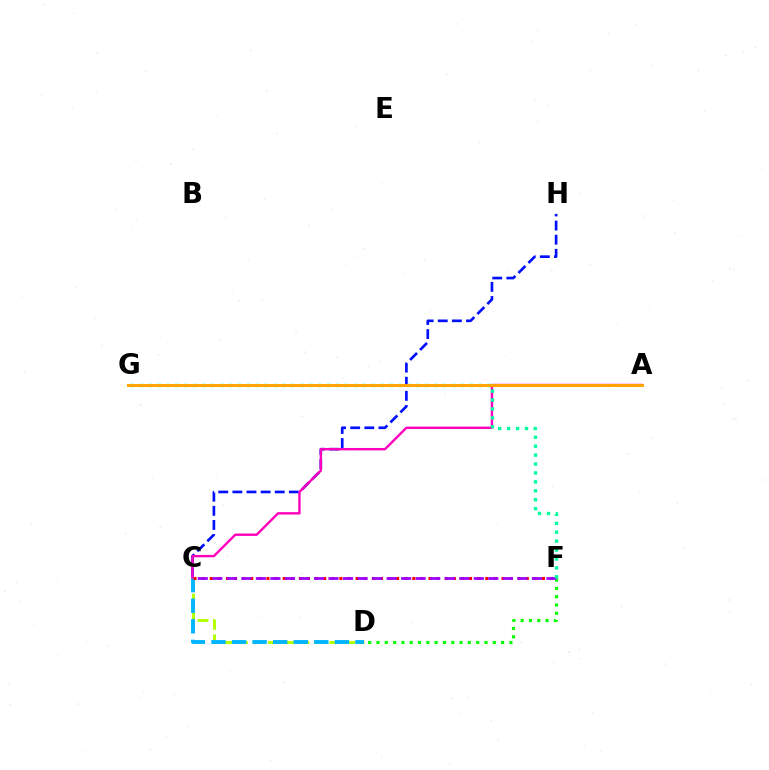{('C', 'D'): [{'color': '#b3ff00', 'line_style': 'dashed', 'thickness': 2.09}, {'color': '#00b5ff', 'line_style': 'dashed', 'thickness': 2.79}], ('C', 'H'): [{'color': '#0010ff', 'line_style': 'dashed', 'thickness': 1.92}], ('D', 'F'): [{'color': '#08ff00', 'line_style': 'dotted', 'thickness': 2.26}], ('C', 'F'): [{'color': '#ff0000', 'line_style': 'dotted', 'thickness': 2.2}, {'color': '#9b00ff', 'line_style': 'dashed', 'thickness': 1.97}], ('A', 'C'): [{'color': '#ff00bd', 'line_style': 'solid', 'thickness': 1.72}], ('F', 'G'): [{'color': '#00ff9d', 'line_style': 'dotted', 'thickness': 2.42}], ('A', 'G'): [{'color': '#ffa500', 'line_style': 'solid', 'thickness': 2.13}]}